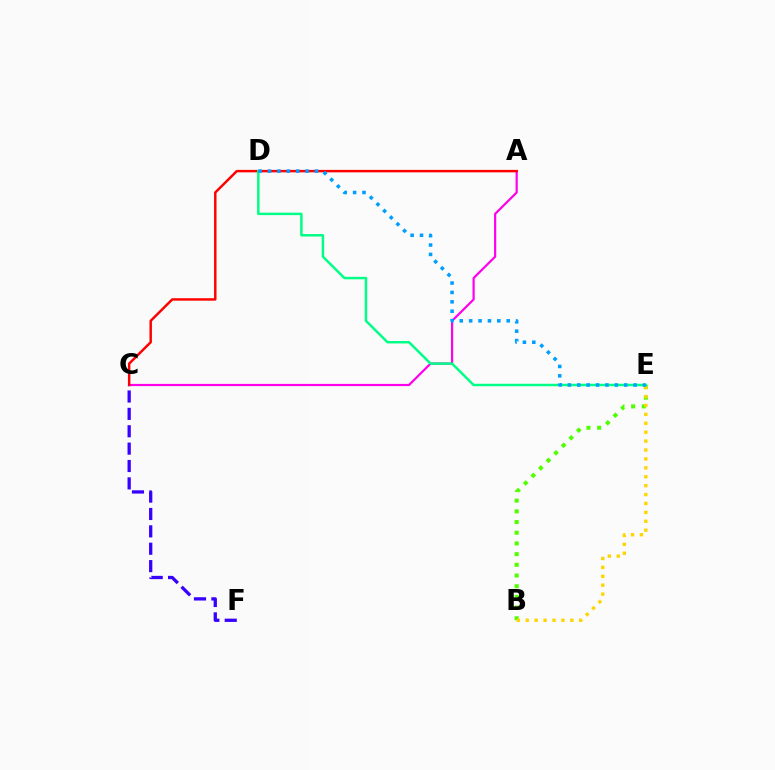{('B', 'E'): [{'color': '#4fff00', 'line_style': 'dotted', 'thickness': 2.91}, {'color': '#ffd500', 'line_style': 'dotted', 'thickness': 2.42}], ('A', 'C'): [{'color': '#ff00ed', 'line_style': 'solid', 'thickness': 1.58}, {'color': '#ff0000', 'line_style': 'solid', 'thickness': 1.77}], ('C', 'F'): [{'color': '#3700ff', 'line_style': 'dashed', 'thickness': 2.36}], ('D', 'E'): [{'color': '#00ff86', 'line_style': 'solid', 'thickness': 1.78}, {'color': '#009eff', 'line_style': 'dotted', 'thickness': 2.55}]}